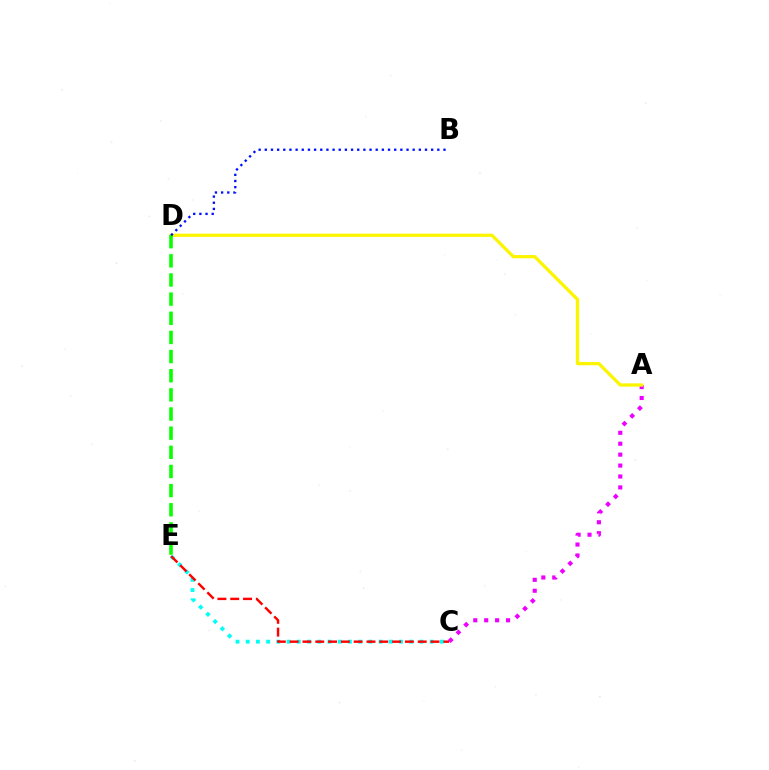{('A', 'C'): [{'color': '#ee00ff', 'line_style': 'dotted', 'thickness': 2.97}], ('A', 'D'): [{'color': '#fcf500', 'line_style': 'solid', 'thickness': 2.34}], ('C', 'E'): [{'color': '#00fff6', 'line_style': 'dotted', 'thickness': 2.78}, {'color': '#ff0000', 'line_style': 'dashed', 'thickness': 1.74}], ('D', 'E'): [{'color': '#08ff00', 'line_style': 'dashed', 'thickness': 2.6}], ('B', 'D'): [{'color': '#0010ff', 'line_style': 'dotted', 'thickness': 1.67}]}